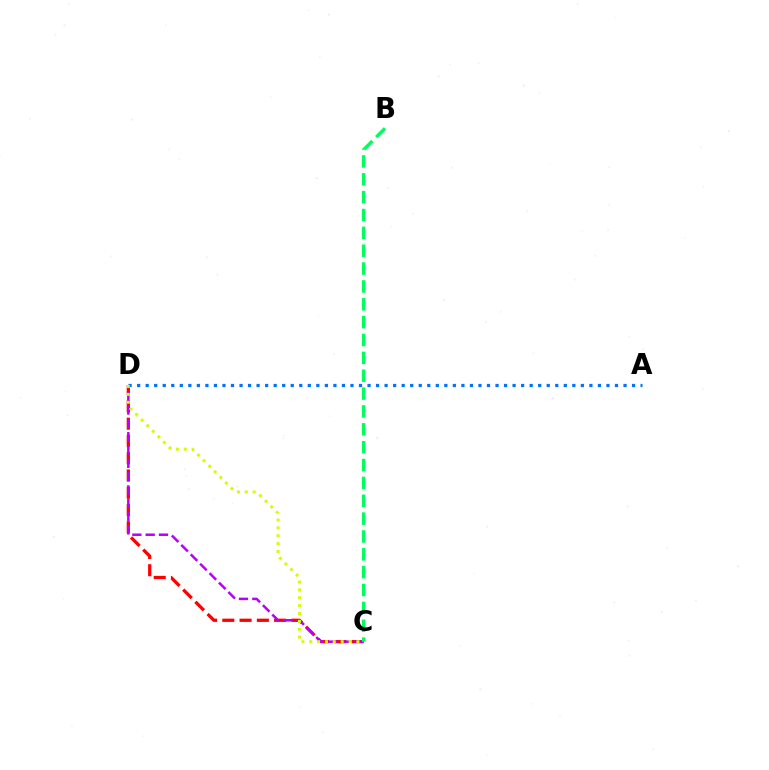{('C', 'D'): [{'color': '#ff0000', 'line_style': 'dashed', 'thickness': 2.35}, {'color': '#b900ff', 'line_style': 'dashed', 'thickness': 1.81}, {'color': '#d1ff00', 'line_style': 'dotted', 'thickness': 2.14}], ('B', 'C'): [{'color': '#00ff5c', 'line_style': 'dashed', 'thickness': 2.43}], ('A', 'D'): [{'color': '#0074ff', 'line_style': 'dotted', 'thickness': 2.32}]}